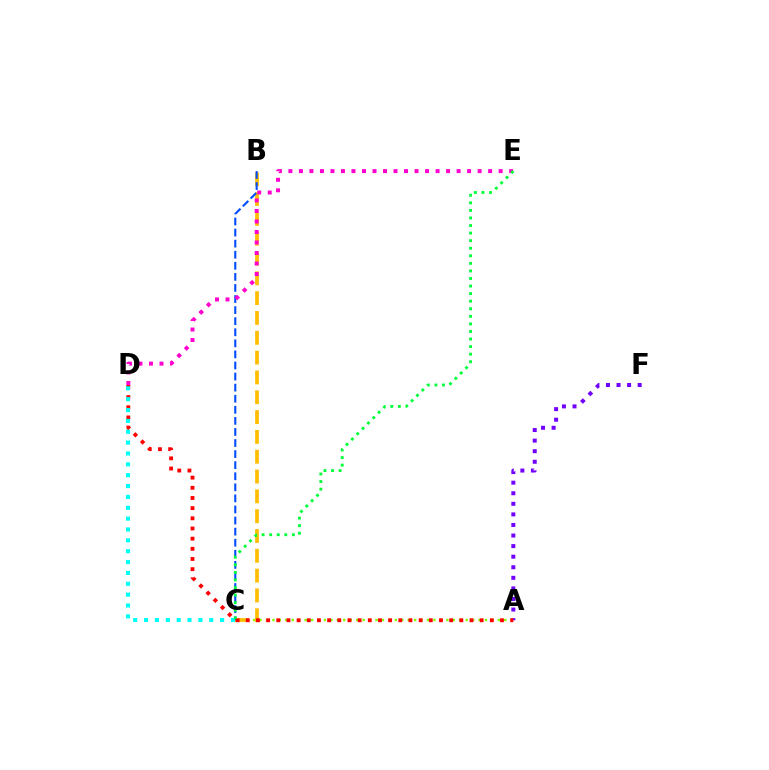{('A', 'F'): [{'color': '#7200ff', 'line_style': 'dotted', 'thickness': 2.87}], ('A', 'C'): [{'color': '#84ff00', 'line_style': 'dotted', 'thickness': 1.75}], ('B', 'C'): [{'color': '#ffbd00', 'line_style': 'dashed', 'thickness': 2.69}, {'color': '#004bff', 'line_style': 'dashed', 'thickness': 1.5}], ('A', 'D'): [{'color': '#ff0000', 'line_style': 'dotted', 'thickness': 2.76}], ('C', 'D'): [{'color': '#00fff6', 'line_style': 'dotted', 'thickness': 2.95}], ('D', 'E'): [{'color': '#ff00cf', 'line_style': 'dotted', 'thickness': 2.86}], ('C', 'E'): [{'color': '#00ff39', 'line_style': 'dotted', 'thickness': 2.06}]}